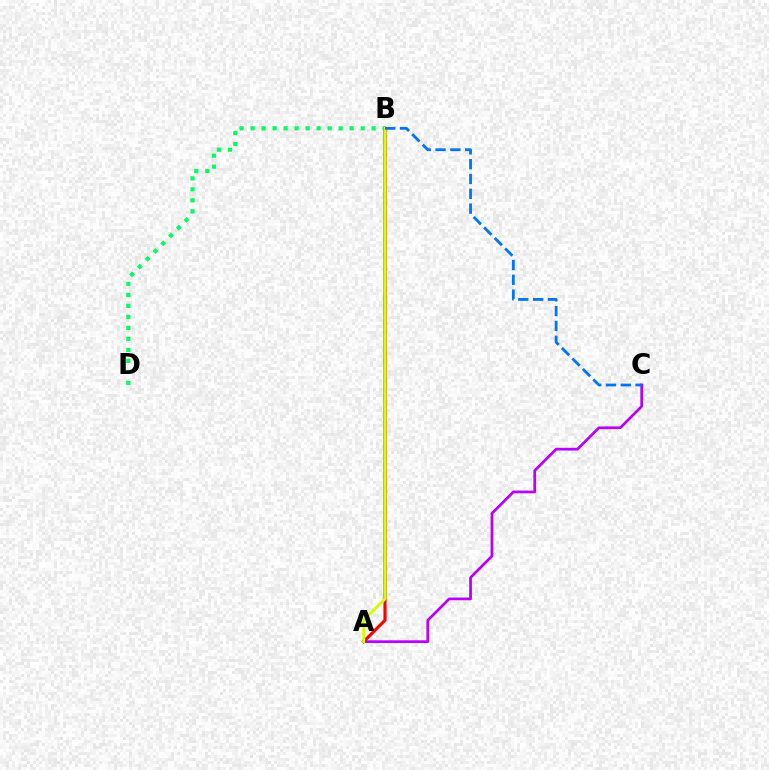{('B', 'D'): [{'color': '#00ff5c', 'line_style': 'dotted', 'thickness': 2.99}], ('A', 'C'): [{'color': '#b900ff', 'line_style': 'solid', 'thickness': 1.96}], ('A', 'B'): [{'color': '#ff0000', 'line_style': 'solid', 'thickness': 2.24}, {'color': '#d1ff00', 'line_style': 'solid', 'thickness': 2.06}], ('B', 'C'): [{'color': '#0074ff', 'line_style': 'dashed', 'thickness': 2.01}]}